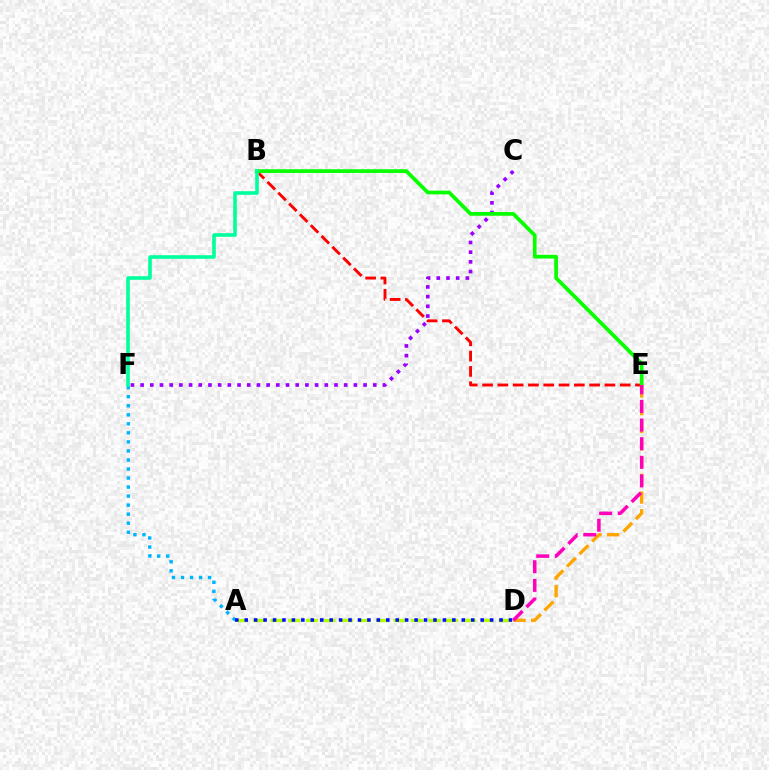{('B', 'E'): [{'color': '#ff0000', 'line_style': 'dashed', 'thickness': 2.08}, {'color': '#08ff00', 'line_style': 'solid', 'thickness': 2.68}], ('A', 'D'): [{'color': '#b3ff00', 'line_style': 'dashed', 'thickness': 2.38}, {'color': '#0010ff', 'line_style': 'dotted', 'thickness': 2.56}], ('A', 'F'): [{'color': '#00b5ff', 'line_style': 'dotted', 'thickness': 2.46}], ('C', 'F'): [{'color': '#9b00ff', 'line_style': 'dotted', 'thickness': 2.63}], ('B', 'F'): [{'color': '#00ff9d', 'line_style': 'solid', 'thickness': 2.59}], ('D', 'E'): [{'color': '#ffa500', 'line_style': 'dashed', 'thickness': 2.4}, {'color': '#ff00bd', 'line_style': 'dashed', 'thickness': 2.53}]}